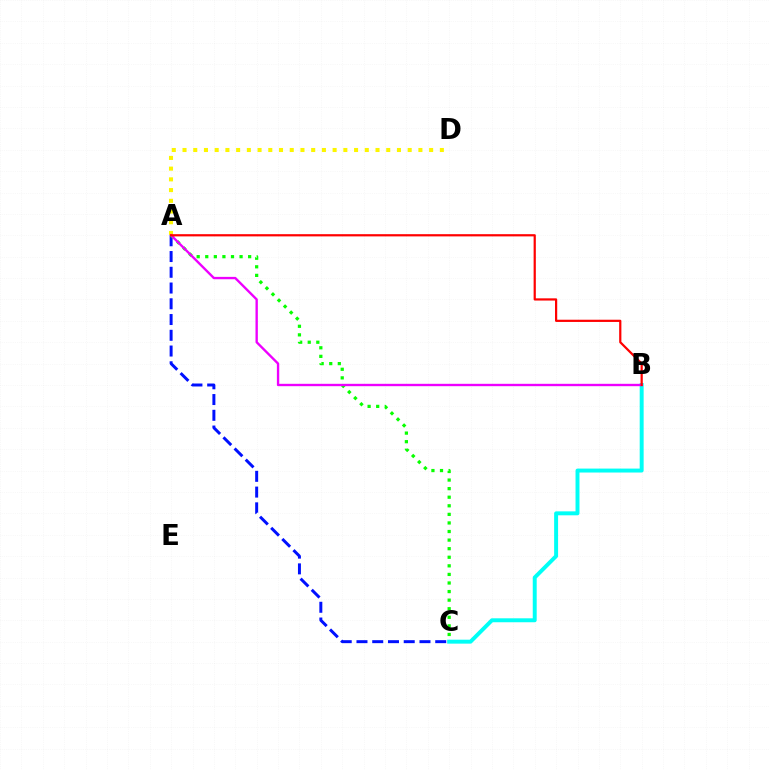{('A', 'C'): [{'color': '#0010ff', 'line_style': 'dashed', 'thickness': 2.14}, {'color': '#08ff00', 'line_style': 'dotted', 'thickness': 2.33}], ('B', 'C'): [{'color': '#00fff6', 'line_style': 'solid', 'thickness': 2.84}], ('A', 'D'): [{'color': '#fcf500', 'line_style': 'dotted', 'thickness': 2.91}], ('A', 'B'): [{'color': '#ee00ff', 'line_style': 'solid', 'thickness': 1.7}, {'color': '#ff0000', 'line_style': 'solid', 'thickness': 1.6}]}